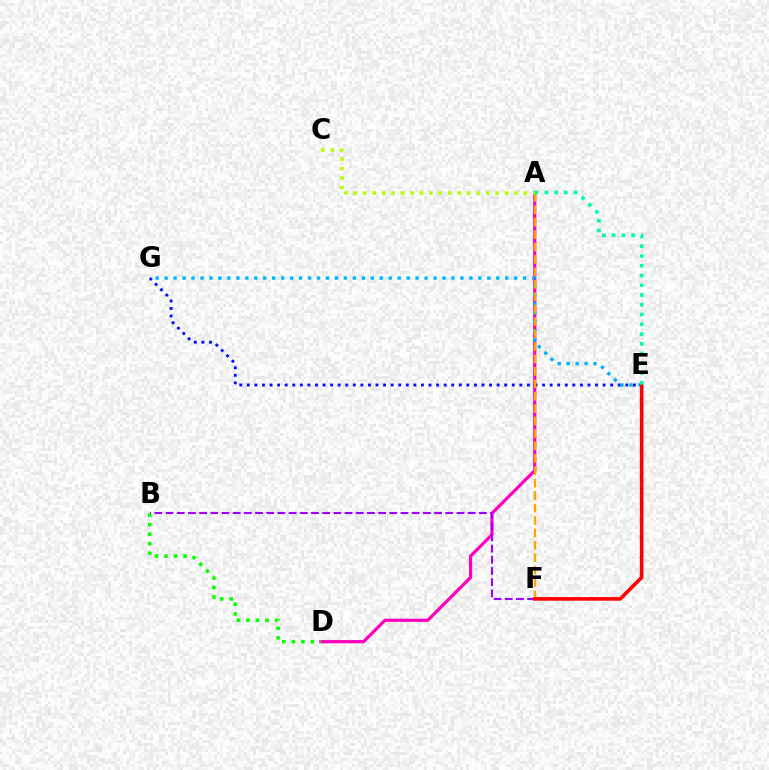{('E', 'G'): [{'color': '#0010ff', 'line_style': 'dotted', 'thickness': 2.06}, {'color': '#00b5ff', 'line_style': 'dotted', 'thickness': 2.44}], ('A', 'D'): [{'color': '#ff00bd', 'line_style': 'solid', 'thickness': 2.32}], ('B', 'F'): [{'color': '#9b00ff', 'line_style': 'dashed', 'thickness': 1.52}], ('A', 'C'): [{'color': '#b3ff00', 'line_style': 'dotted', 'thickness': 2.57}], ('A', 'F'): [{'color': '#ffa500', 'line_style': 'dashed', 'thickness': 1.69}], ('E', 'F'): [{'color': '#ff0000', 'line_style': 'solid', 'thickness': 2.61}], ('A', 'E'): [{'color': '#00ff9d', 'line_style': 'dotted', 'thickness': 2.65}], ('B', 'D'): [{'color': '#08ff00', 'line_style': 'dotted', 'thickness': 2.59}]}